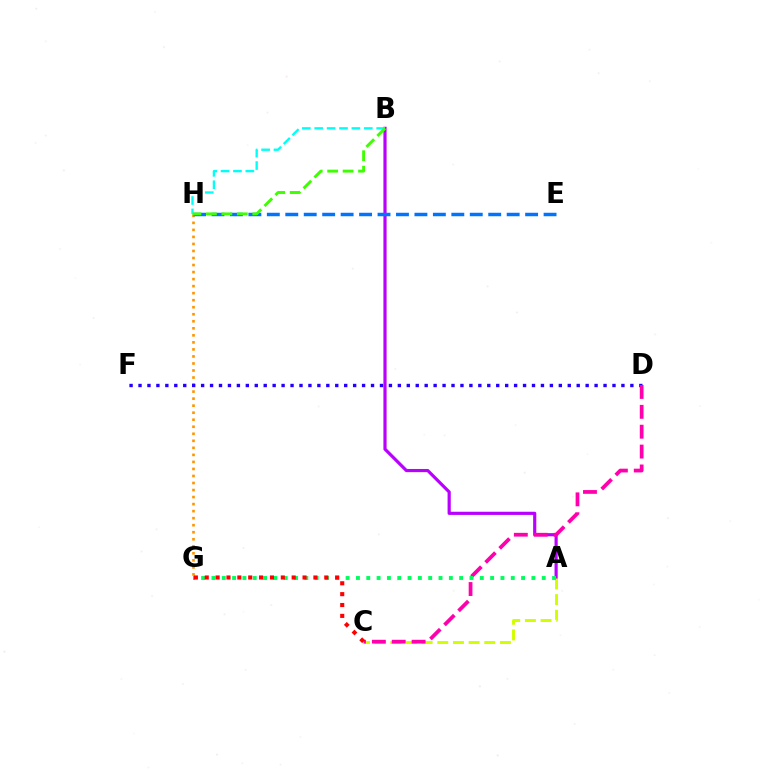{('G', 'H'): [{'color': '#ff9400', 'line_style': 'dotted', 'thickness': 1.91}], ('D', 'F'): [{'color': '#2500ff', 'line_style': 'dotted', 'thickness': 2.43}], ('A', 'B'): [{'color': '#b900ff', 'line_style': 'solid', 'thickness': 2.28}], ('A', 'C'): [{'color': '#d1ff00', 'line_style': 'dashed', 'thickness': 2.13}], ('C', 'D'): [{'color': '#ff00ac', 'line_style': 'dashed', 'thickness': 2.7}], ('E', 'H'): [{'color': '#0074ff', 'line_style': 'dashed', 'thickness': 2.51}], ('B', 'H'): [{'color': '#00fff6', 'line_style': 'dashed', 'thickness': 1.68}, {'color': '#3dff00', 'line_style': 'dashed', 'thickness': 2.1}], ('A', 'G'): [{'color': '#00ff5c', 'line_style': 'dotted', 'thickness': 2.8}], ('C', 'G'): [{'color': '#ff0000', 'line_style': 'dotted', 'thickness': 2.95}]}